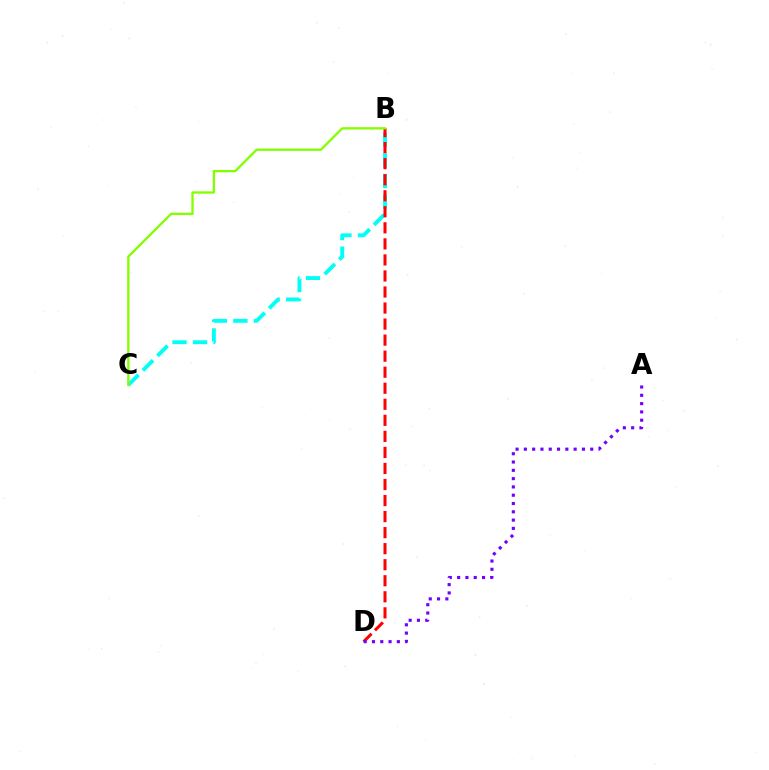{('B', 'C'): [{'color': '#00fff6', 'line_style': 'dashed', 'thickness': 2.79}, {'color': '#84ff00', 'line_style': 'solid', 'thickness': 1.67}], ('B', 'D'): [{'color': '#ff0000', 'line_style': 'dashed', 'thickness': 2.18}], ('A', 'D'): [{'color': '#7200ff', 'line_style': 'dotted', 'thickness': 2.25}]}